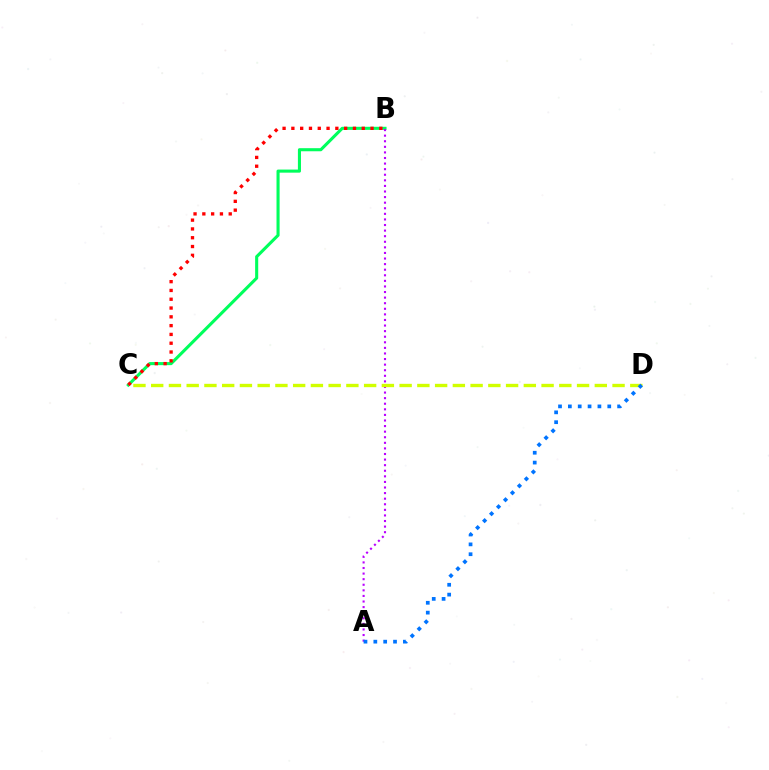{('B', 'C'): [{'color': '#00ff5c', 'line_style': 'solid', 'thickness': 2.22}, {'color': '#ff0000', 'line_style': 'dotted', 'thickness': 2.39}], ('A', 'B'): [{'color': '#b900ff', 'line_style': 'dotted', 'thickness': 1.52}], ('C', 'D'): [{'color': '#d1ff00', 'line_style': 'dashed', 'thickness': 2.41}], ('A', 'D'): [{'color': '#0074ff', 'line_style': 'dotted', 'thickness': 2.68}]}